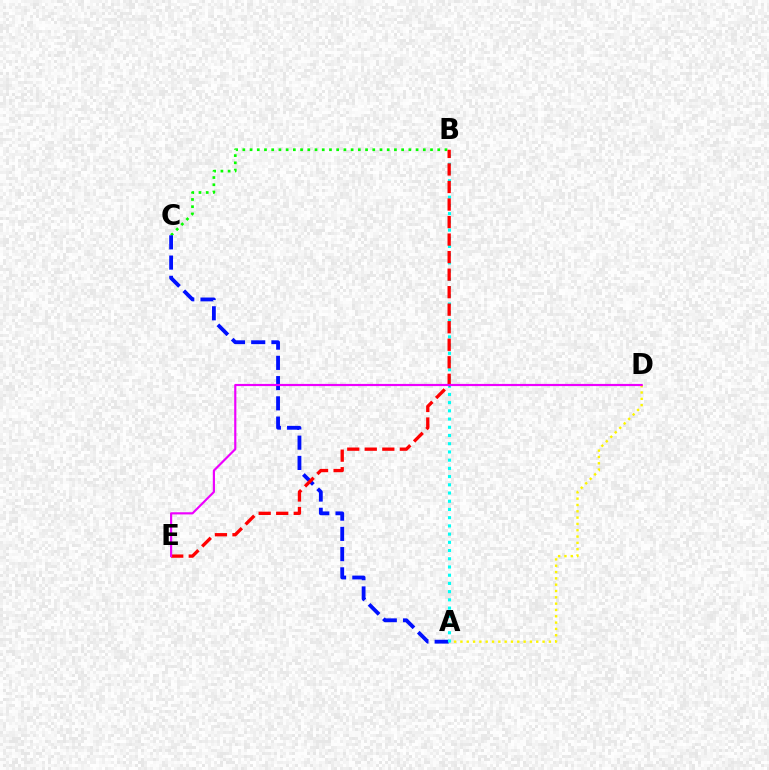{('B', 'C'): [{'color': '#08ff00', 'line_style': 'dotted', 'thickness': 1.96}], ('A', 'D'): [{'color': '#fcf500', 'line_style': 'dotted', 'thickness': 1.72}], ('A', 'C'): [{'color': '#0010ff', 'line_style': 'dashed', 'thickness': 2.75}], ('A', 'B'): [{'color': '#00fff6', 'line_style': 'dotted', 'thickness': 2.23}], ('B', 'E'): [{'color': '#ff0000', 'line_style': 'dashed', 'thickness': 2.38}], ('D', 'E'): [{'color': '#ee00ff', 'line_style': 'solid', 'thickness': 1.56}]}